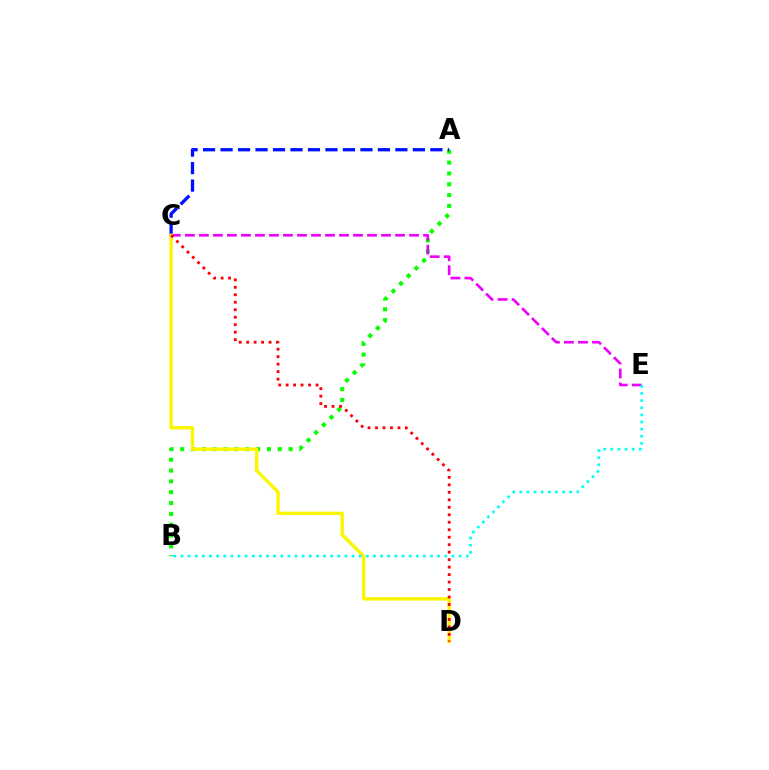{('A', 'B'): [{'color': '#08ff00', 'line_style': 'dotted', 'thickness': 2.94}], ('A', 'C'): [{'color': '#0010ff', 'line_style': 'dashed', 'thickness': 2.37}], ('C', 'E'): [{'color': '#ee00ff', 'line_style': 'dashed', 'thickness': 1.9}], ('C', 'D'): [{'color': '#fcf500', 'line_style': 'solid', 'thickness': 2.44}, {'color': '#ff0000', 'line_style': 'dotted', 'thickness': 2.03}], ('B', 'E'): [{'color': '#00fff6', 'line_style': 'dotted', 'thickness': 1.94}]}